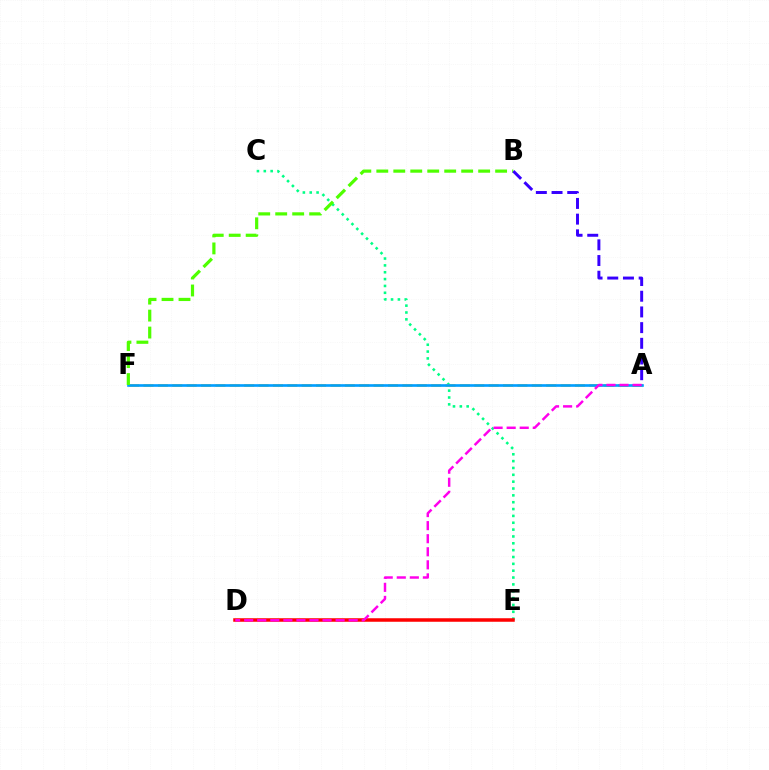{('C', 'E'): [{'color': '#00ff86', 'line_style': 'dotted', 'thickness': 1.86}], ('A', 'F'): [{'color': '#ffd500', 'line_style': 'dashed', 'thickness': 1.95}, {'color': '#009eff', 'line_style': 'solid', 'thickness': 1.91}], ('D', 'E'): [{'color': '#ff0000', 'line_style': 'solid', 'thickness': 2.53}], ('B', 'F'): [{'color': '#4fff00', 'line_style': 'dashed', 'thickness': 2.31}], ('A', 'B'): [{'color': '#3700ff', 'line_style': 'dashed', 'thickness': 2.13}], ('A', 'D'): [{'color': '#ff00ed', 'line_style': 'dashed', 'thickness': 1.77}]}